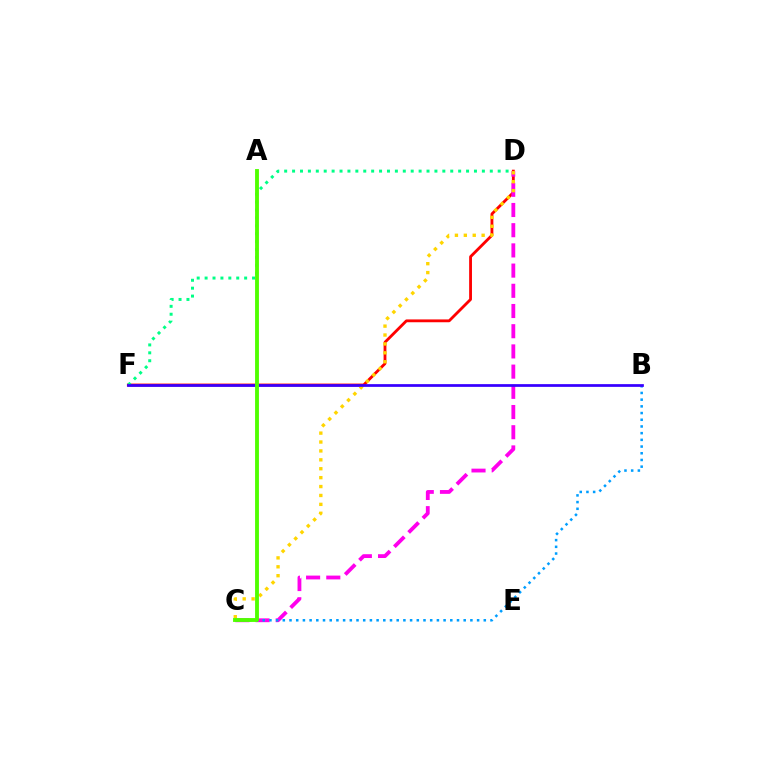{('D', 'F'): [{'color': '#ff0000', 'line_style': 'solid', 'thickness': 2.03}, {'color': '#00ff86', 'line_style': 'dotted', 'thickness': 2.15}], ('C', 'D'): [{'color': '#ff00ed', 'line_style': 'dashed', 'thickness': 2.74}, {'color': '#ffd500', 'line_style': 'dotted', 'thickness': 2.42}], ('B', 'C'): [{'color': '#009eff', 'line_style': 'dotted', 'thickness': 1.82}], ('B', 'F'): [{'color': '#3700ff', 'line_style': 'solid', 'thickness': 1.97}], ('A', 'C'): [{'color': '#4fff00', 'line_style': 'solid', 'thickness': 2.78}]}